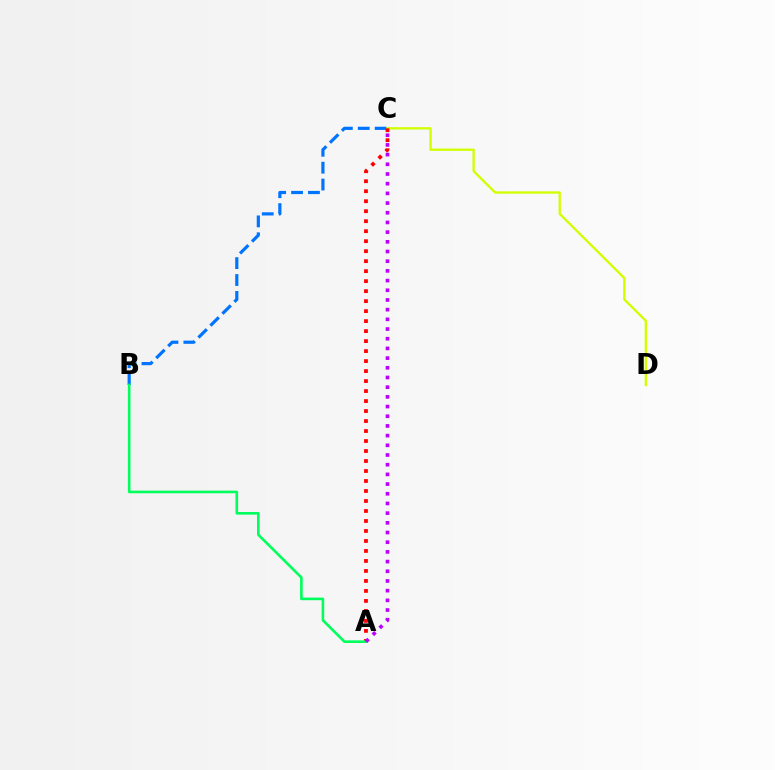{('B', 'C'): [{'color': '#0074ff', 'line_style': 'dashed', 'thickness': 2.3}], ('C', 'D'): [{'color': '#d1ff00', 'line_style': 'solid', 'thickness': 1.68}], ('A', 'C'): [{'color': '#ff0000', 'line_style': 'dotted', 'thickness': 2.72}, {'color': '#b900ff', 'line_style': 'dotted', 'thickness': 2.63}], ('A', 'B'): [{'color': '#00ff5c', 'line_style': 'solid', 'thickness': 1.88}]}